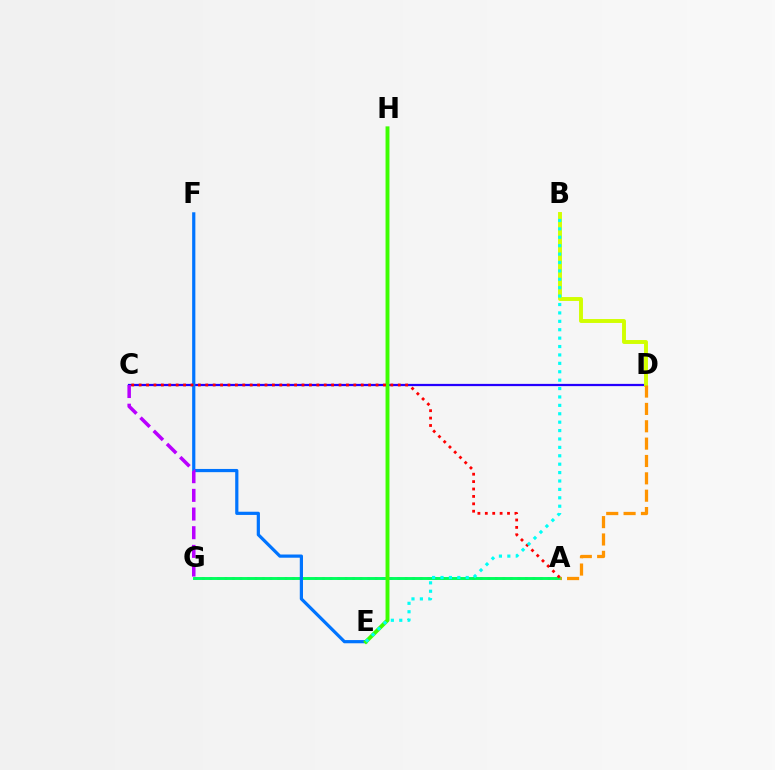{('A', 'G'): [{'color': '#ff00ac', 'line_style': 'dotted', 'thickness': 2.04}, {'color': '#00ff5c', 'line_style': 'solid', 'thickness': 2.11}], ('C', 'D'): [{'color': '#2500ff', 'line_style': 'solid', 'thickness': 1.62}], ('E', 'F'): [{'color': '#0074ff', 'line_style': 'solid', 'thickness': 2.31}], ('B', 'D'): [{'color': '#d1ff00', 'line_style': 'solid', 'thickness': 2.82}], ('C', 'G'): [{'color': '#b900ff', 'line_style': 'dashed', 'thickness': 2.54}], ('E', 'H'): [{'color': '#3dff00', 'line_style': 'solid', 'thickness': 2.82}], ('A', 'C'): [{'color': '#ff0000', 'line_style': 'dotted', 'thickness': 2.01}], ('A', 'D'): [{'color': '#ff9400', 'line_style': 'dashed', 'thickness': 2.36}], ('B', 'E'): [{'color': '#00fff6', 'line_style': 'dotted', 'thickness': 2.28}]}